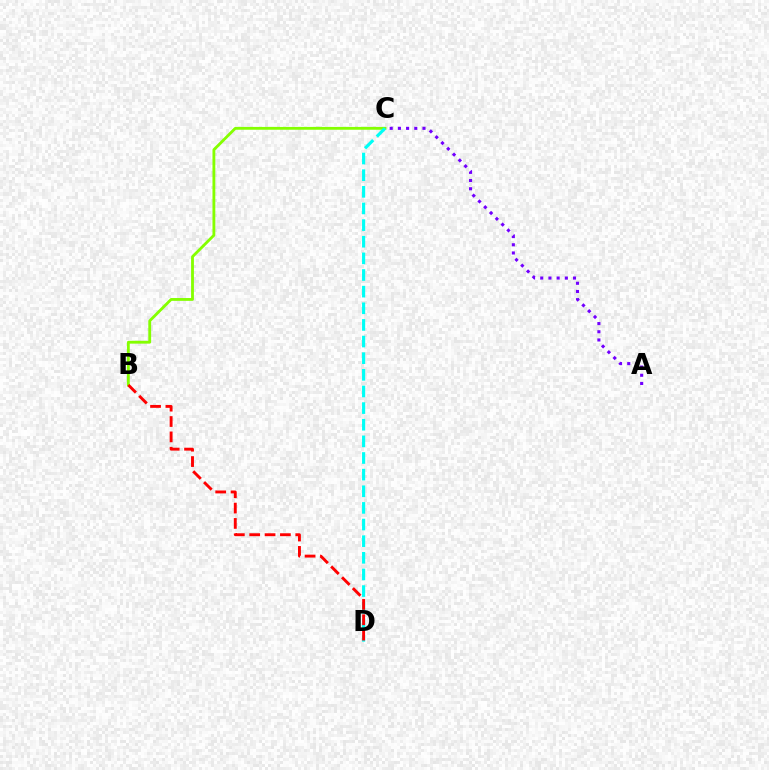{('B', 'C'): [{'color': '#84ff00', 'line_style': 'solid', 'thickness': 2.04}], ('C', 'D'): [{'color': '#00fff6', 'line_style': 'dashed', 'thickness': 2.26}], ('A', 'C'): [{'color': '#7200ff', 'line_style': 'dotted', 'thickness': 2.23}], ('B', 'D'): [{'color': '#ff0000', 'line_style': 'dashed', 'thickness': 2.09}]}